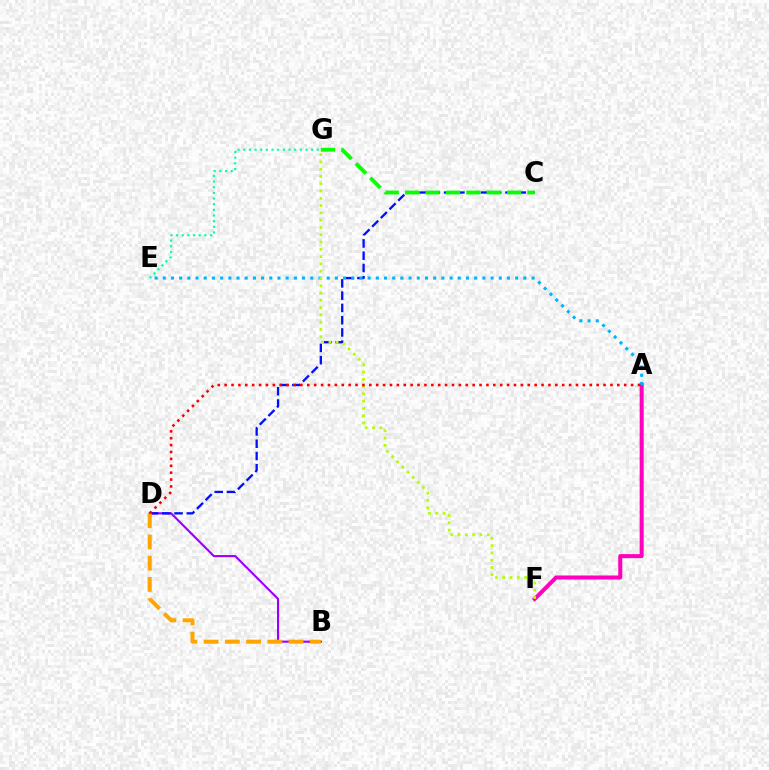{('B', 'D'): [{'color': '#9b00ff', 'line_style': 'solid', 'thickness': 1.53}, {'color': '#ffa500', 'line_style': 'dashed', 'thickness': 2.88}], ('E', 'G'): [{'color': '#00ff9d', 'line_style': 'dotted', 'thickness': 1.54}], ('C', 'D'): [{'color': '#0010ff', 'line_style': 'dashed', 'thickness': 1.67}], ('C', 'G'): [{'color': '#08ff00', 'line_style': 'dashed', 'thickness': 2.77}], ('A', 'F'): [{'color': '#ff00bd', 'line_style': 'solid', 'thickness': 2.91}], ('A', 'E'): [{'color': '#00b5ff', 'line_style': 'dotted', 'thickness': 2.23}], ('F', 'G'): [{'color': '#b3ff00', 'line_style': 'dotted', 'thickness': 1.98}], ('A', 'D'): [{'color': '#ff0000', 'line_style': 'dotted', 'thickness': 1.87}]}